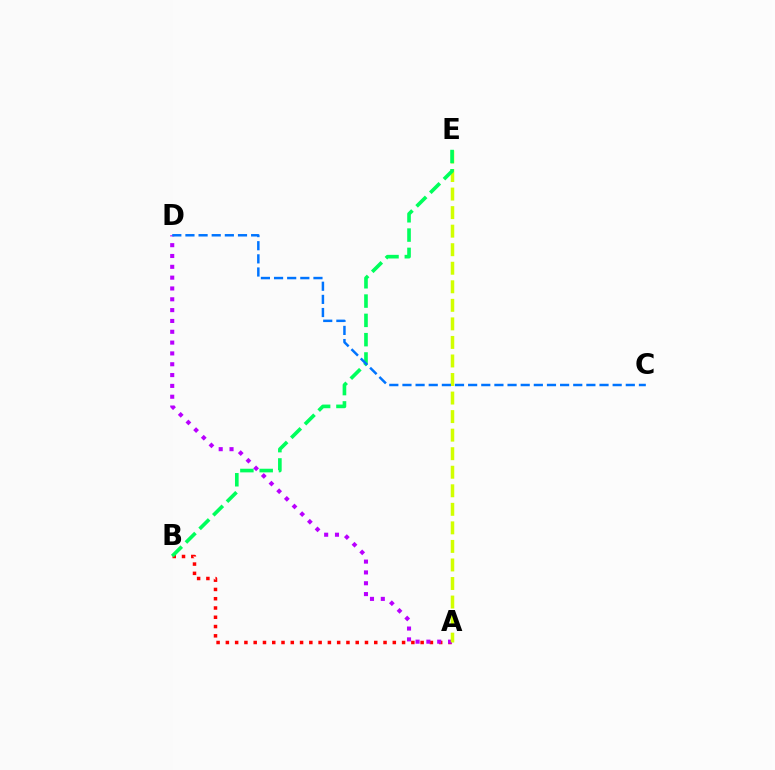{('A', 'B'): [{'color': '#ff0000', 'line_style': 'dotted', 'thickness': 2.52}], ('A', 'D'): [{'color': '#b900ff', 'line_style': 'dotted', 'thickness': 2.94}], ('A', 'E'): [{'color': '#d1ff00', 'line_style': 'dashed', 'thickness': 2.52}], ('B', 'E'): [{'color': '#00ff5c', 'line_style': 'dashed', 'thickness': 2.62}], ('C', 'D'): [{'color': '#0074ff', 'line_style': 'dashed', 'thickness': 1.78}]}